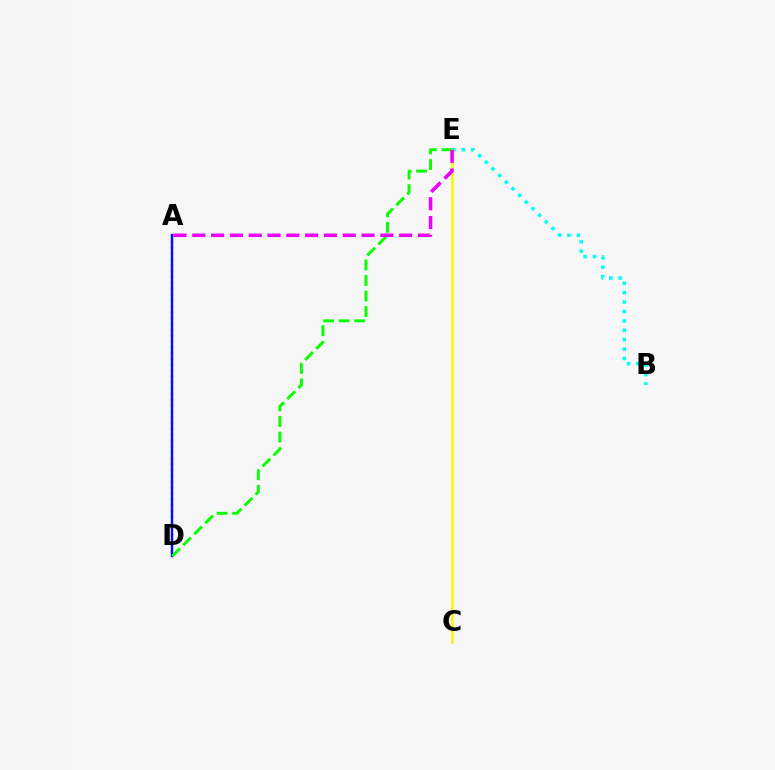{('A', 'D'): [{'color': '#ff0000', 'line_style': 'dotted', 'thickness': 1.59}, {'color': '#0010ff', 'line_style': 'solid', 'thickness': 1.75}], ('B', 'E'): [{'color': '#00fff6', 'line_style': 'dotted', 'thickness': 2.55}], ('D', 'E'): [{'color': '#08ff00', 'line_style': 'dashed', 'thickness': 2.11}], ('C', 'E'): [{'color': '#fcf500', 'line_style': 'solid', 'thickness': 1.88}], ('A', 'E'): [{'color': '#ee00ff', 'line_style': 'dashed', 'thickness': 2.55}]}